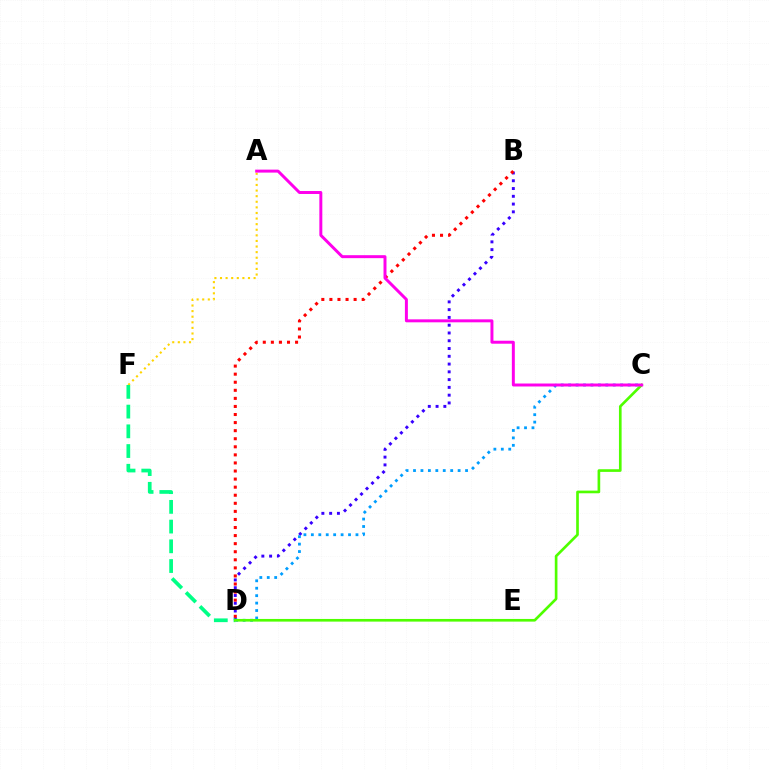{('A', 'F'): [{'color': '#ffd500', 'line_style': 'dotted', 'thickness': 1.52}], ('B', 'D'): [{'color': '#3700ff', 'line_style': 'dotted', 'thickness': 2.11}, {'color': '#ff0000', 'line_style': 'dotted', 'thickness': 2.19}], ('C', 'D'): [{'color': '#009eff', 'line_style': 'dotted', 'thickness': 2.02}, {'color': '#4fff00', 'line_style': 'solid', 'thickness': 1.92}], ('D', 'F'): [{'color': '#00ff86', 'line_style': 'dashed', 'thickness': 2.68}], ('A', 'C'): [{'color': '#ff00ed', 'line_style': 'solid', 'thickness': 2.14}]}